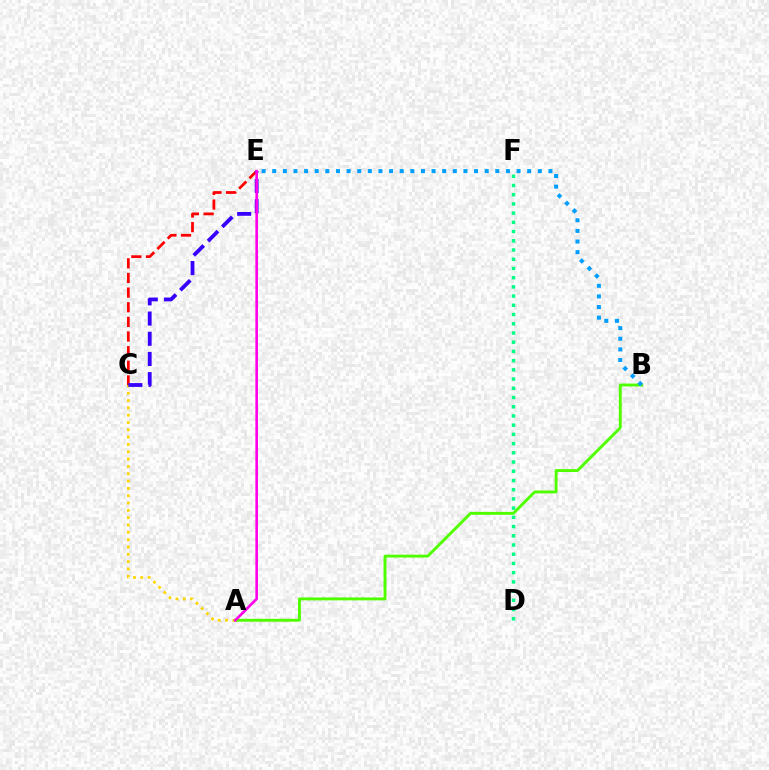{('C', 'E'): [{'color': '#ff0000', 'line_style': 'dashed', 'thickness': 1.99}, {'color': '#3700ff', 'line_style': 'dashed', 'thickness': 2.74}], ('D', 'F'): [{'color': '#00ff86', 'line_style': 'dotted', 'thickness': 2.5}], ('A', 'B'): [{'color': '#4fff00', 'line_style': 'solid', 'thickness': 2.09}], ('A', 'C'): [{'color': '#ffd500', 'line_style': 'dotted', 'thickness': 1.99}], ('B', 'E'): [{'color': '#009eff', 'line_style': 'dotted', 'thickness': 2.89}], ('A', 'E'): [{'color': '#ff00ed', 'line_style': 'solid', 'thickness': 1.89}]}